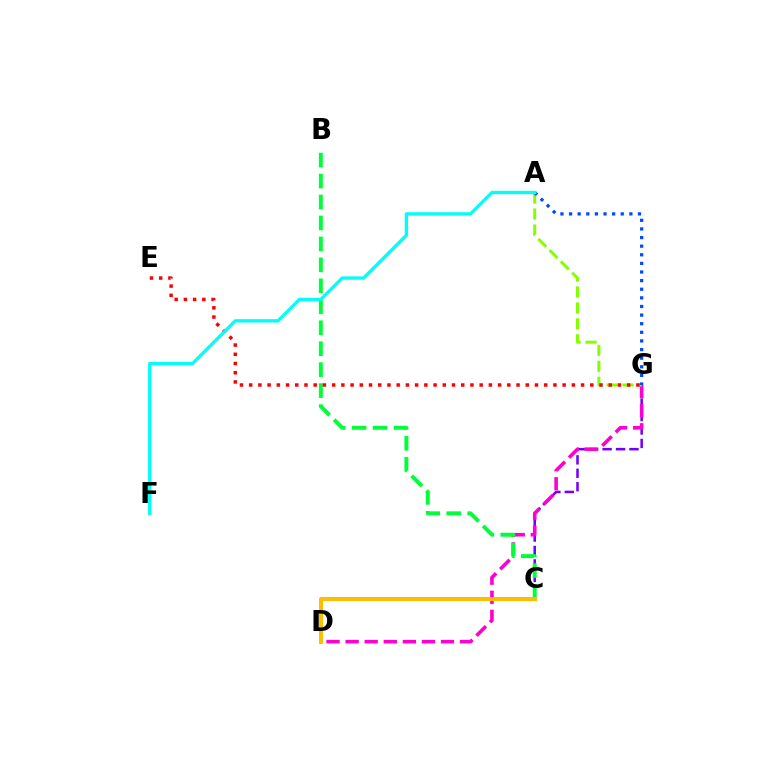{('C', 'G'): [{'color': '#7200ff', 'line_style': 'dashed', 'thickness': 1.82}], ('D', 'G'): [{'color': '#ff00cf', 'line_style': 'dashed', 'thickness': 2.59}], ('A', 'G'): [{'color': '#84ff00', 'line_style': 'dashed', 'thickness': 2.17}, {'color': '#004bff', 'line_style': 'dotted', 'thickness': 2.34}], ('B', 'C'): [{'color': '#00ff39', 'line_style': 'dashed', 'thickness': 2.85}], ('E', 'G'): [{'color': '#ff0000', 'line_style': 'dotted', 'thickness': 2.51}], ('A', 'F'): [{'color': '#00fff6', 'line_style': 'solid', 'thickness': 2.4}], ('C', 'D'): [{'color': '#ffbd00', 'line_style': 'solid', 'thickness': 2.86}]}